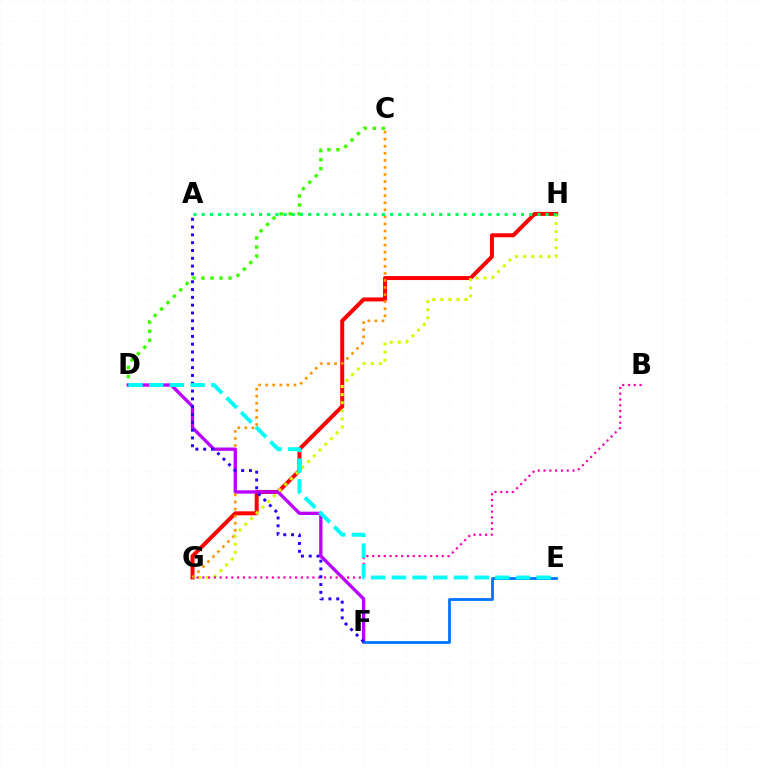{('C', 'D'): [{'color': '#3dff00', 'line_style': 'dotted', 'thickness': 2.45}], ('G', 'H'): [{'color': '#ff0000', 'line_style': 'solid', 'thickness': 2.87}, {'color': '#d1ff00', 'line_style': 'dotted', 'thickness': 2.2}], ('C', 'G'): [{'color': '#ff9400', 'line_style': 'dotted', 'thickness': 1.92}], ('D', 'F'): [{'color': '#b900ff', 'line_style': 'solid', 'thickness': 2.39}], ('E', 'F'): [{'color': '#0074ff', 'line_style': 'solid', 'thickness': 2.01}], ('A', 'H'): [{'color': '#00ff5c', 'line_style': 'dotted', 'thickness': 2.22}], ('B', 'G'): [{'color': '#ff00ac', 'line_style': 'dotted', 'thickness': 1.57}], ('A', 'F'): [{'color': '#2500ff', 'line_style': 'dotted', 'thickness': 2.12}], ('D', 'E'): [{'color': '#00fff6', 'line_style': 'dashed', 'thickness': 2.81}]}